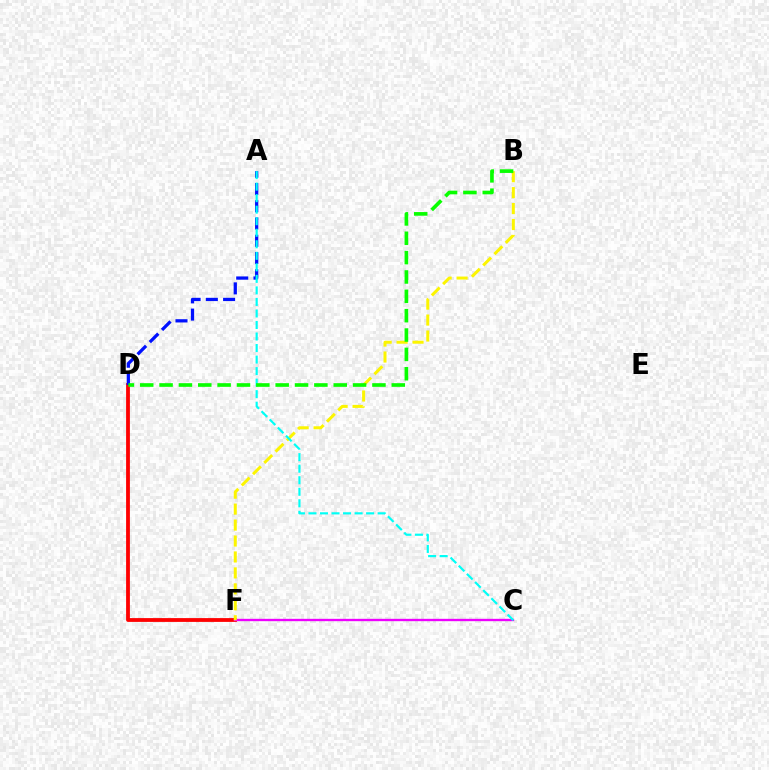{('D', 'F'): [{'color': '#ff0000', 'line_style': 'solid', 'thickness': 2.74}], ('C', 'F'): [{'color': '#ee00ff', 'line_style': 'solid', 'thickness': 1.7}], ('A', 'D'): [{'color': '#0010ff', 'line_style': 'dashed', 'thickness': 2.34}], ('B', 'F'): [{'color': '#fcf500', 'line_style': 'dashed', 'thickness': 2.17}], ('A', 'C'): [{'color': '#00fff6', 'line_style': 'dashed', 'thickness': 1.57}], ('B', 'D'): [{'color': '#08ff00', 'line_style': 'dashed', 'thickness': 2.63}]}